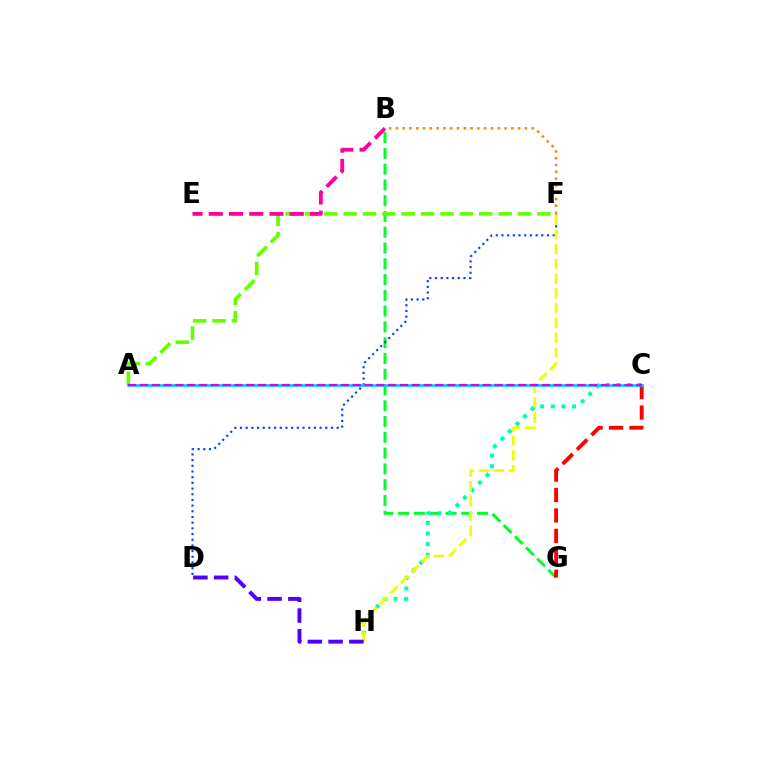{('B', 'G'): [{'color': '#00ff27', 'line_style': 'dashed', 'thickness': 2.14}], ('D', 'F'): [{'color': '#003fff', 'line_style': 'dotted', 'thickness': 1.55}], ('A', 'F'): [{'color': '#66ff00', 'line_style': 'dashed', 'thickness': 2.63}], ('C', 'H'): [{'color': '#00ffaf', 'line_style': 'dotted', 'thickness': 2.89}], ('F', 'H'): [{'color': '#eeff00', 'line_style': 'dashed', 'thickness': 2.01}], ('B', 'F'): [{'color': '#ff8800', 'line_style': 'dotted', 'thickness': 1.85}], ('B', 'E'): [{'color': '#ff00a0', 'line_style': 'dashed', 'thickness': 2.75}], ('D', 'H'): [{'color': '#4f00ff', 'line_style': 'dashed', 'thickness': 2.82}], ('C', 'G'): [{'color': '#ff0000', 'line_style': 'dashed', 'thickness': 2.77}], ('A', 'C'): [{'color': '#00c7ff', 'line_style': 'solid', 'thickness': 1.89}, {'color': '#d600ff', 'line_style': 'dashed', 'thickness': 1.61}]}